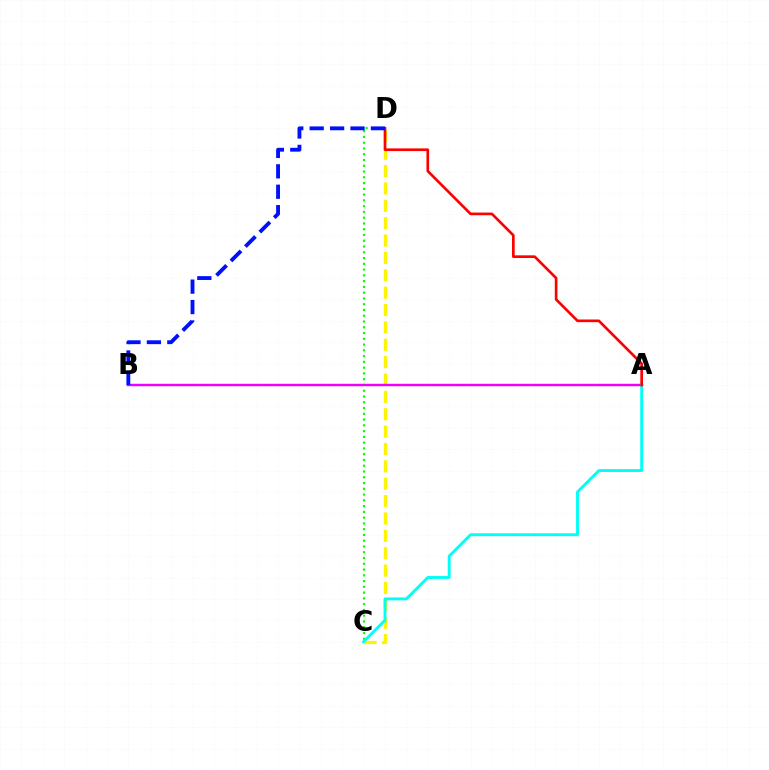{('C', 'D'): [{'color': '#08ff00', 'line_style': 'dotted', 'thickness': 1.57}, {'color': '#fcf500', 'line_style': 'dashed', 'thickness': 2.36}], ('A', 'B'): [{'color': '#ee00ff', 'line_style': 'solid', 'thickness': 1.75}], ('A', 'C'): [{'color': '#00fff6', 'line_style': 'solid', 'thickness': 2.07}], ('A', 'D'): [{'color': '#ff0000', 'line_style': 'solid', 'thickness': 1.92}], ('B', 'D'): [{'color': '#0010ff', 'line_style': 'dashed', 'thickness': 2.77}]}